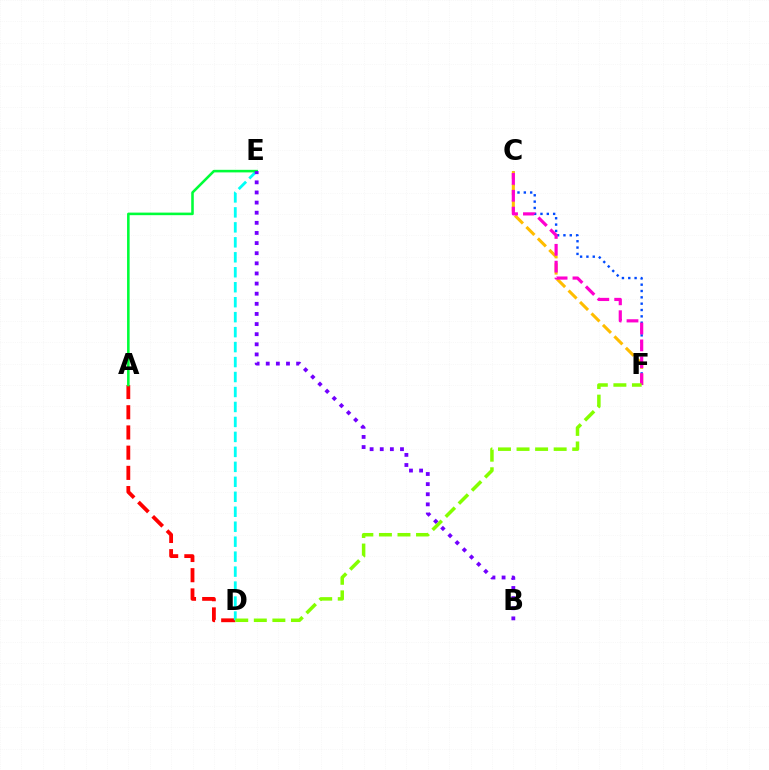{('C', 'F'): [{'color': '#004bff', 'line_style': 'dotted', 'thickness': 1.72}, {'color': '#ffbd00', 'line_style': 'dashed', 'thickness': 2.2}, {'color': '#ff00cf', 'line_style': 'dashed', 'thickness': 2.29}], ('A', 'D'): [{'color': '#ff0000', 'line_style': 'dashed', 'thickness': 2.74}], ('D', 'E'): [{'color': '#00fff6', 'line_style': 'dashed', 'thickness': 2.03}], ('D', 'F'): [{'color': '#84ff00', 'line_style': 'dashed', 'thickness': 2.52}], ('A', 'E'): [{'color': '#00ff39', 'line_style': 'solid', 'thickness': 1.85}], ('B', 'E'): [{'color': '#7200ff', 'line_style': 'dotted', 'thickness': 2.75}]}